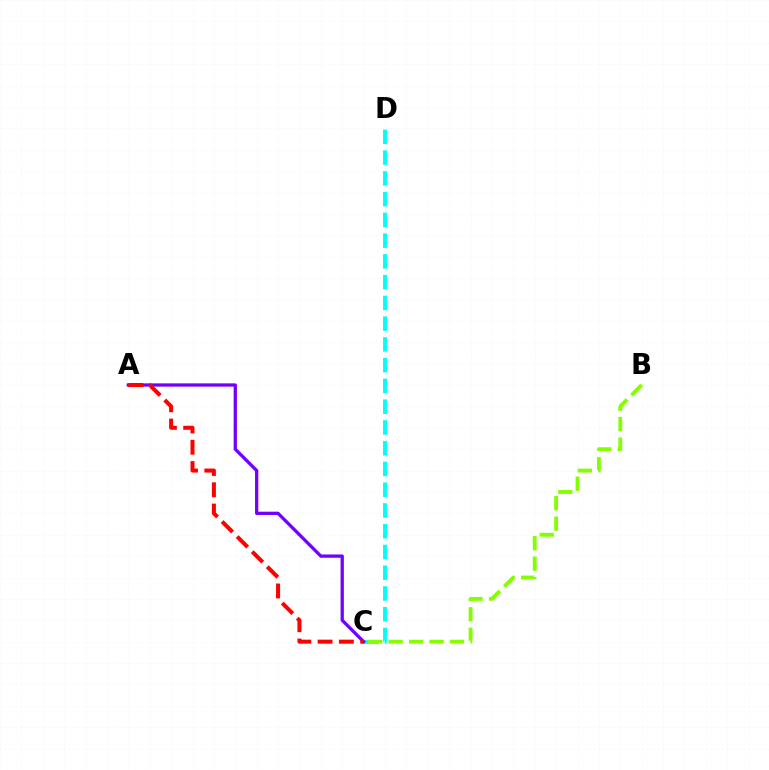{('C', 'D'): [{'color': '#00fff6', 'line_style': 'dashed', 'thickness': 2.82}], ('A', 'C'): [{'color': '#7200ff', 'line_style': 'solid', 'thickness': 2.36}, {'color': '#ff0000', 'line_style': 'dashed', 'thickness': 2.89}], ('B', 'C'): [{'color': '#84ff00', 'line_style': 'dashed', 'thickness': 2.78}]}